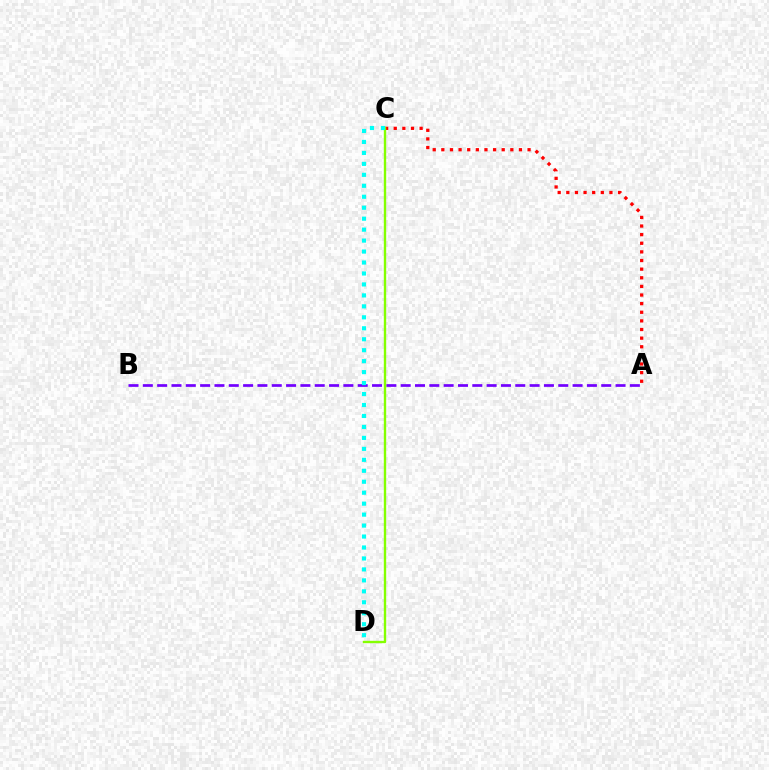{('A', 'C'): [{'color': '#ff0000', 'line_style': 'dotted', 'thickness': 2.34}], ('A', 'B'): [{'color': '#7200ff', 'line_style': 'dashed', 'thickness': 1.95}], ('C', 'D'): [{'color': '#84ff00', 'line_style': 'solid', 'thickness': 1.71}, {'color': '#00fff6', 'line_style': 'dotted', 'thickness': 2.98}]}